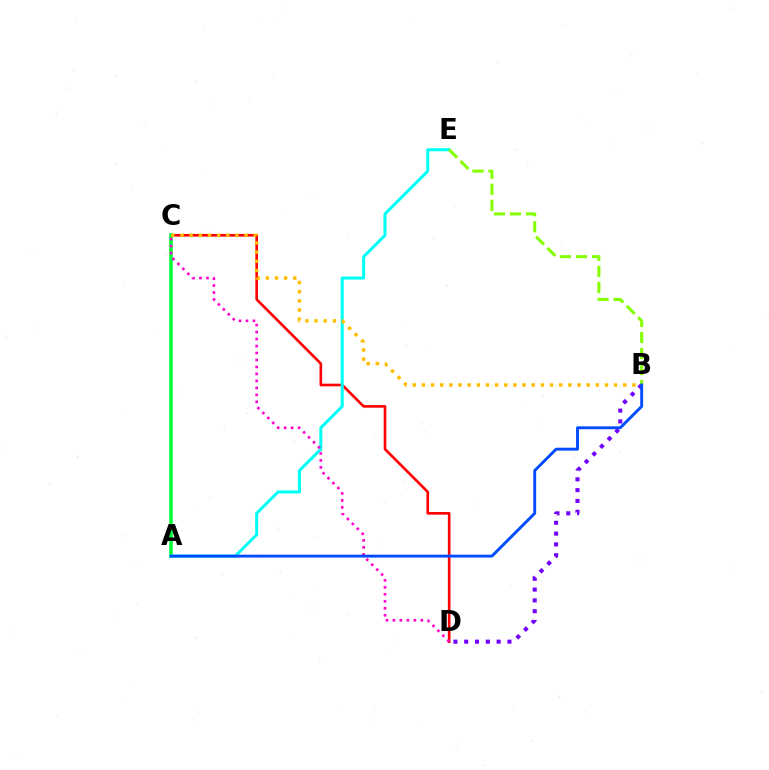{('C', 'D'): [{'color': '#ff0000', 'line_style': 'solid', 'thickness': 1.9}, {'color': '#ff00cf', 'line_style': 'dotted', 'thickness': 1.9}], ('A', 'C'): [{'color': '#00ff39', 'line_style': 'solid', 'thickness': 2.56}], ('A', 'E'): [{'color': '#00fff6', 'line_style': 'solid', 'thickness': 2.17}], ('B', 'C'): [{'color': '#ffbd00', 'line_style': 'dotted', 'thickness': 2.49}], ('B', 'D'): [{'color': '#7200ff', 'line_style': 'dotted', 'thickness': 2.94}], ('B', 'E'): [{'color': '#84ff00', 'line_style': 'dashed', 'thickness': 2.18}], ('A', 'B'): [{'color': '#004bff', 'line_style': 'solid', 'thickness': 2.08}]}